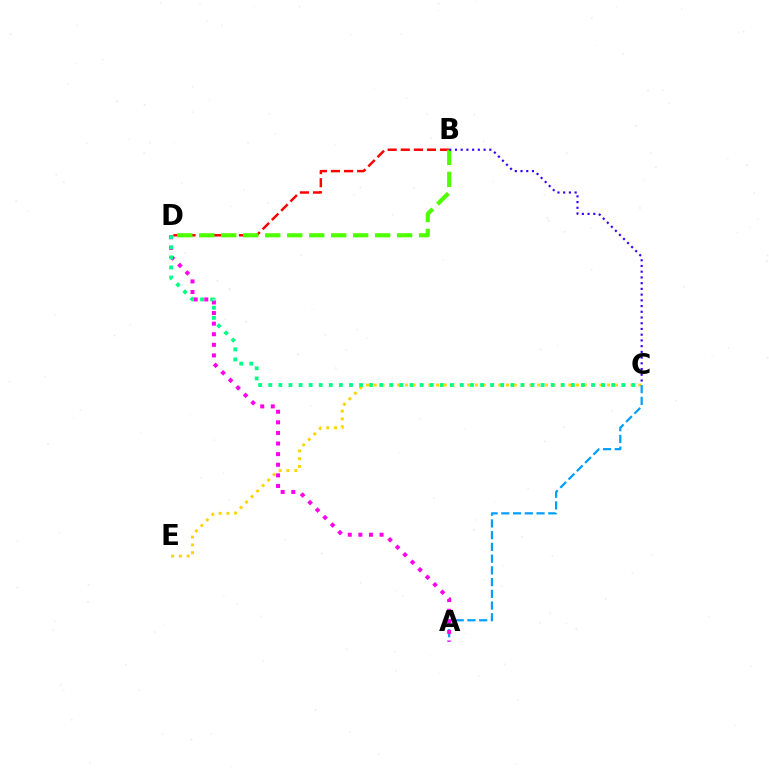{('C', 'E'): [{'color': '#ffd500', 'line_style': 'dotted', 'thickness': 2.11}], ('A', 'C'): [{'color': '#009eff', 'line_style': 'dashed', 'thickness': 1.59}], ('A', 'D'): [{'color': '#ff00ed', 'line_style': 'dotted', 'thickness': 2.88}], ('B', 'D'): [{'color': '#ff0000', 'line_style': 'dashed', 'thickness': 1.78}, {'color': '#4fff00', 'line_style': 'dashed', 'thickness': 2.99}], ('B', 'C'): [{'color': '#3700ff', 'line_style': 'dotted', 'thickness': 1.56}], ('C', 'D'): [{'color': '#00ff86', 'line_style': 'dotted', 'thickness': 2.74}]}